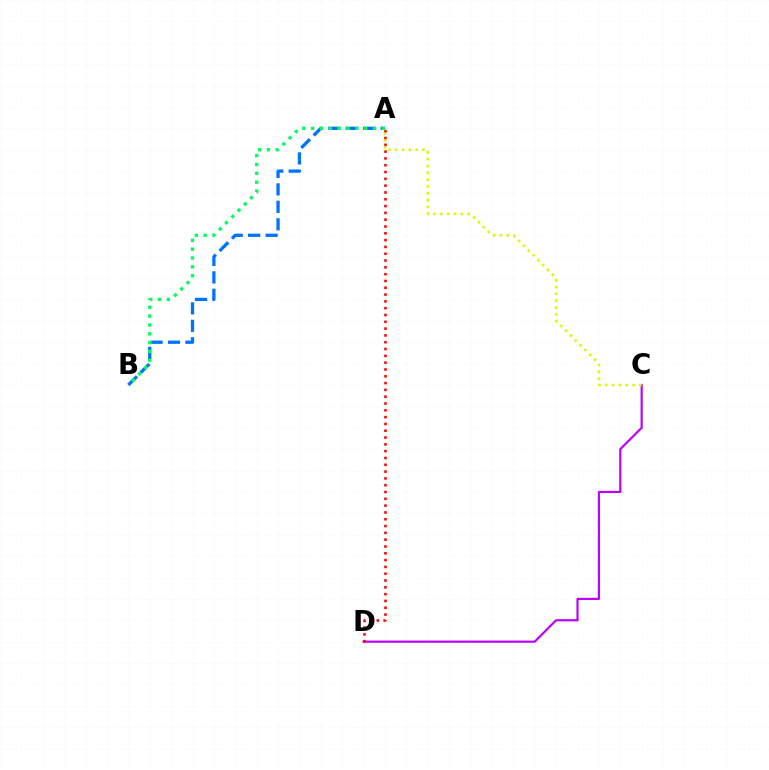{('C', 'D'): [{'color': '#b900ff', 'line_style': 'solid', 'thickness': 1.56}], ('A', 'B'): [{'color': '#0074ff', 'line_style': 'dashed', 'thickness': 2.37}, {'color': '#00ff5c', 'line_style': 'dotted', 'thickness': 2.4}], ('A', 'C'): [{'color': '#d1ff00', 'line_style': 'dotted', 'thickness': 1.86}], ('A', 'D'): [{'color': '#ff0000', 'line_style': 'dotted', 'thickness': 1.85}]}